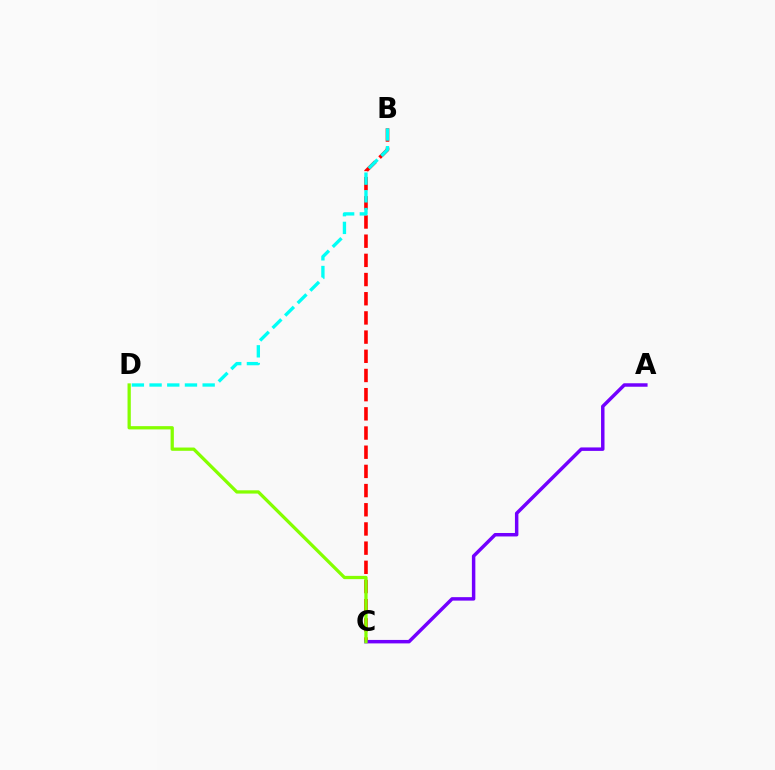{('B', 'C'): [{'color': '#ff0000', 'line_style': 'dashed', 'thickness': 2.61}], ('A', 'C'): [{'color': '#7200ff', 'line_style': 'solid', 'thickness': 2.5}], ('C', 'D'): [{'color': '#84ff00', 'line_style': 'solid', 'thickness': 2.35}], ('B', 'D'): [{'color': '#00fff6', 'line_style': 'dashed', 'thickness': 2.4}]}